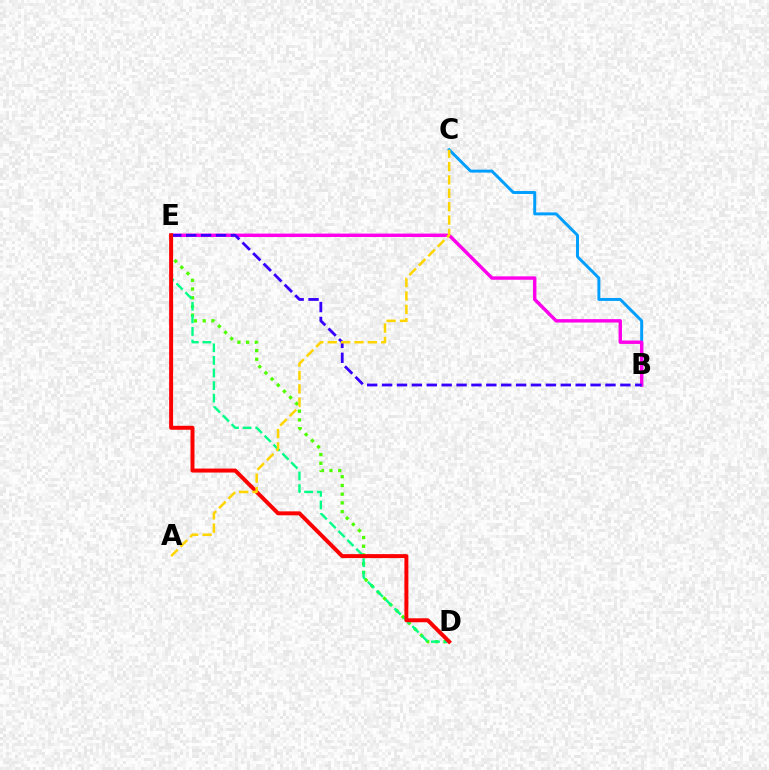{('D', 'E'): [{'color': '#4fff00', 'line_style': 'dotted', 'thickness': 2.37}, {'color': '#00ff86', 'line_style': 'dashed', 'thickness': 1.71}, {'color': '#ff0000', 'line_style': 'solid', 'thickness': 2.86}], ('B', 'C'): [{'color': '#009eff', 'line_style': 'solid', 'thickness': 2.12}], ('B', 'E'): [{'color': '#ff00ed', 'line_style': 'solid', 'thickness': 2.45}, {'color': '#3700ff', 'line_style': 'dashed', 'thickness': 2.02}], ('A', 'C'): [{'color': '#ffd500', 'line_style': 'dashed', 'thickness': 1.82}]}